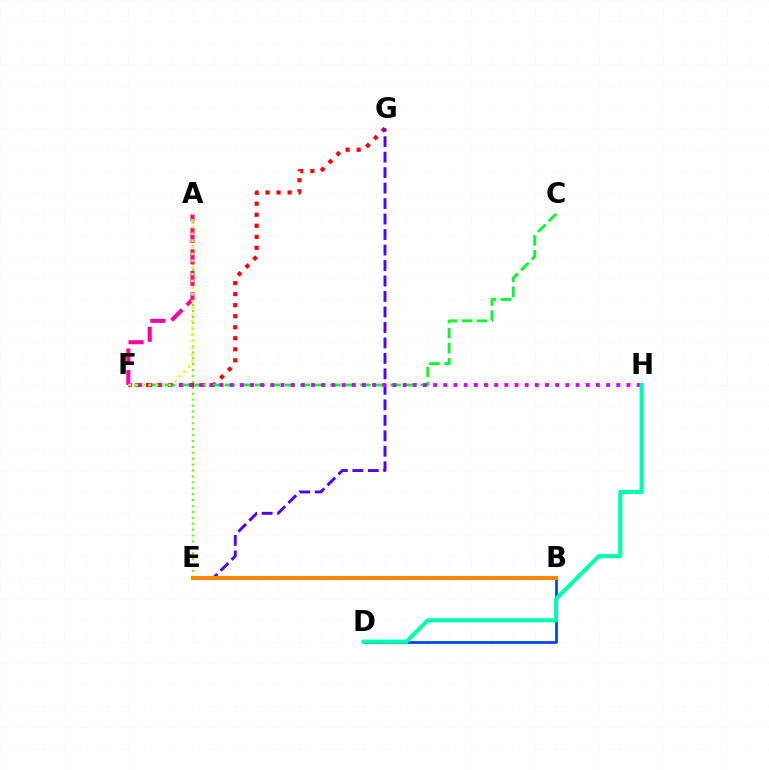{('A', 'E'): [{'color': '#66ff00', 'line_style': 'dotted', 'thickness': 1.61}], ('B', 'D'): [{'color': '#003fff', 'line_style': 'solid', 'thickness': 1.96}], ('B', 'E'): [{'color': '#00c7ff', 'line_style': 'dotted', 'thickness': 2.18}, {'color': '#ff8800', 'line_style': 'solid', 'thickness': 2.94}], ('F', 'G'): [{'color': '#ff0000', 'line_style': 'dotted', 'thickness': 3.0}], ('E', 'G'): [{'color': '#4f00ff', 'line_style': 'dashed', 'thickness': 2.1}], ('C', 'F'): [{'color': '#00ff27', 'line_style': 'dashed', 'thickness': 2.05}], ('A', 'F'): [{'color': '#ff00a0', 'line_style': 'dashed', 'thickness': 2.93}, {'color': '#eeff00', 'line_style': 'dotted', 'thickness': 1.83}], ('F', 'H'): [{'color': '#d600ff', 'line_style': 'dotted', 'thickness': 2.76}], ('D', 'H'): [{'color': '#00ffaf', 'line_style': 'solid', 'thickness': 2.96}]}